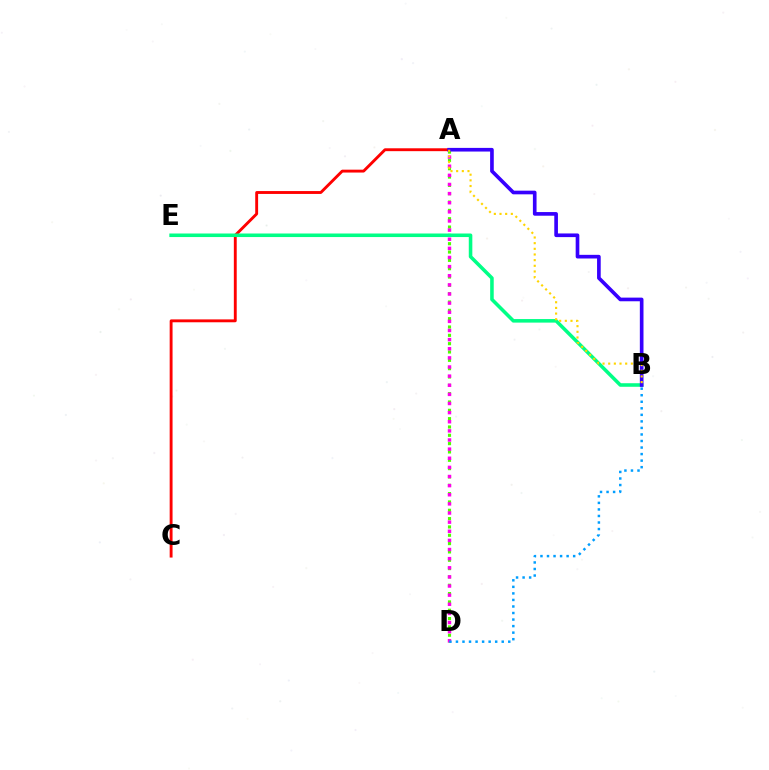{('A', 'D'): [{'color': '#4fff00', 'line_style': 'dotted', 'thickness': 2.26}, {'color': '#ff00ed', 'line_style': 'dotted', 'thickness': 2.48}], ('A', 'C'): [{'color': '#ff0000', 'line_style': 'solid', 'thickness': 2.07}], ('B', 'E'): [{'color': '#00ff86', 'line_style': 'solid', 'thickness': 2.56}], ('B', 'D'): [{'color': '#009eff', 'line_style': 'dotted', 'thickness': 1.78}], ('A', 'B'): [{'color': '#3700ff', 'line_style': 'solid', 'thickness': 2.63}, {'color': '#ffd500', 'line_style': 'dotted', 'thickness': 1.54}]}